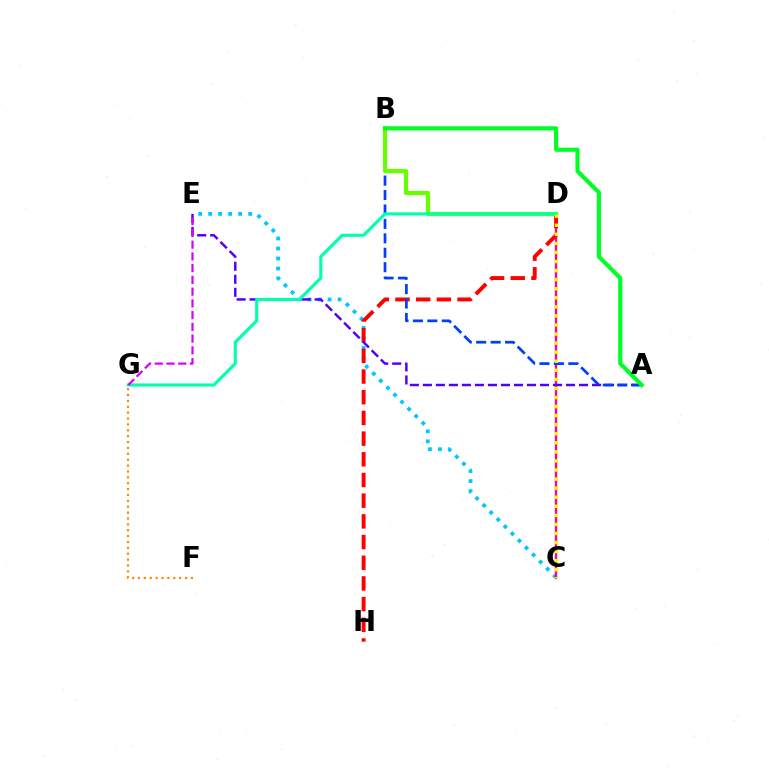{('C', 'E'): [{'color': '#00c7ff', 'line_style': 'dotted', 'thickness': 2.72}], ('C', 'D'): [{'color': '#ff00a0', 'line_style': 'solid', 'thickness': 1.72}, {'color': '#eeff00', 'line_style': 'dotted', 'thickness': 2.46}], ('D', 'H'): [{'color': '#ff0000', 'line_style': 'dashed', 'thickness': 2.81}], ('A', 'E'): [{'color': '#4f00ff', 'line_style': 'dashed', 'thickness': 1.77}], ('A', 'B'): [{'color': '#003fff', 'line_style': 'dashed', 'thickness': 1.96}, {'color': '#00ff27', 'line_style': 'solid', 'thickness': 2.99}], ('B', 'D'): [{'color': '#66ff00', 'line_style': 'solid', 'thickness': 3.0}], ('F', 'G'): [{'color': '#ff8800', 'line_style': 'dotted', 'thickness': 1.6}], ('D', 'G'): [{'color': '#00ffaf', 'line_style': 'solid', 'thickness': 2.24}], ('E', 'G'): [{'color': '#d600ff', 'line_style': 'dashed', 'thickness': 1.6}]}